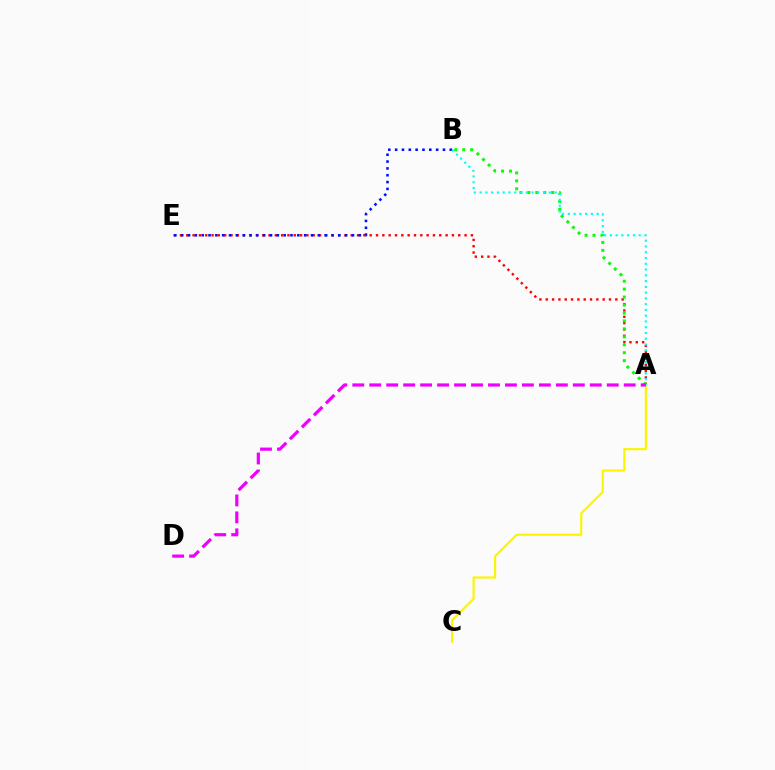{('A', 'E'): [{'color': '#ff0000', 'line_style': 'dotted', 'thickness': 1.72}], ('A', 'B'): [{'color': '#08ff00', 'line_style': 'dotted', 'thickness': 2.16}, {'color': '#00fff6', 'line_style': 'dotted', 'thickness': 1.57}], ('B', 'E'): [{'color': '#0010ff', 'line_style': 'dotted', 'thickness': 1.86}], ('A', 'C'): [{'color': '#fcf500', 'line_style': 'solid', 'thickness': 1.55}], ('A', 'D'): [{'color': '#ee00ff', 'line_style': 'dashed', 'thickness': 2.3}]}